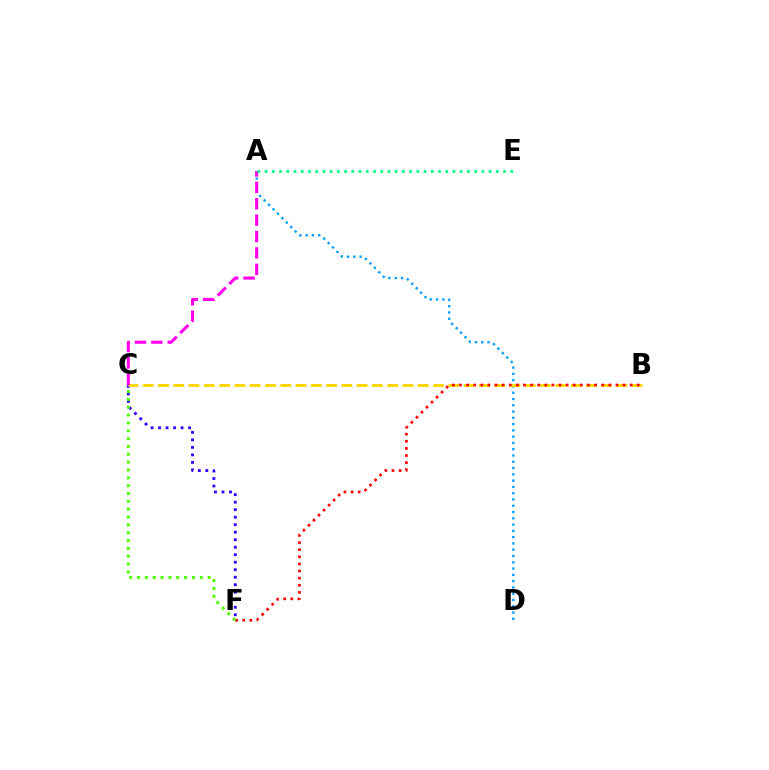{('C', 'F'): [{'color': '#3700ff', 'line_style': 'dotted', 'thickness': 2.04}, {'color': '#4fff00', 'line_style': 'dotted', 'thickness': 2.13}], ('A', 'D'): [{'color': '#009eff', 'line_style': 'dotted', 'thickness': 1.71}], ('B', 'C'): [{'color': '#ffd500', 'line_style': 'dashed', 'thickness': 2.08}], ('B', 'F'): [{'color': '#ff0000', 'line_style': 'dotted', 'thickness': 1.93}], ('A', 'C'): [{'color': '#ff00ed', 'line_style': 'dashed', 'thickness': 2.23}], ('A', 'E'): [{'color': '#00ff86', 'line_style': 'dotted', 'thickness': 1.96}]}